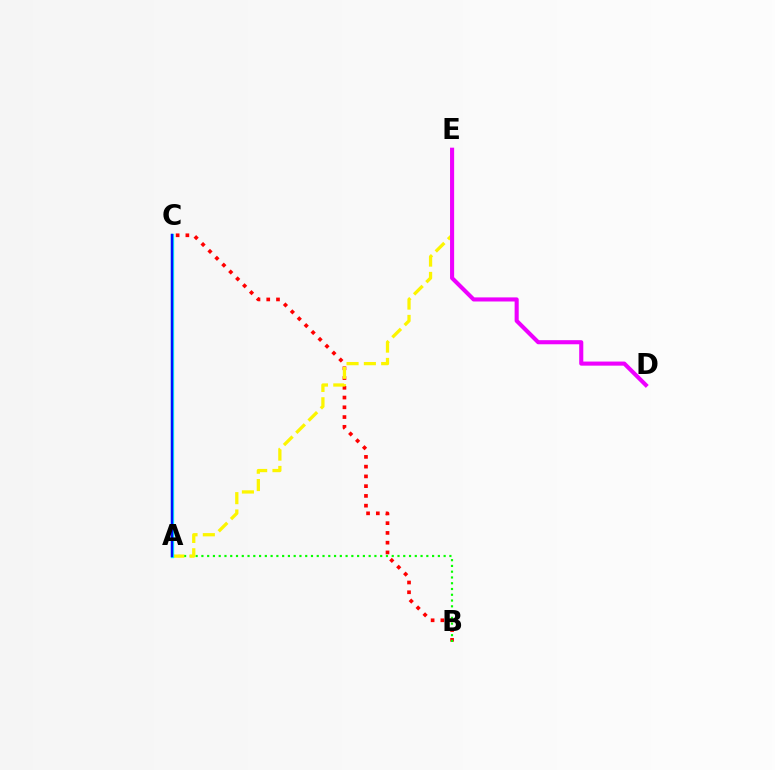{('B', 'C'): [{'color': '#ff0000', 'line_style': 'dotted', 'thickness': 2.65}], ('A', 'B'): [{'color': '#08ff00', 'line_style': 'dotted', 'thickness': 1.57}], ('A', 'E'): [{'color': '#fcf500', 'line_style': 'dashed', 'thickness': 2.35}], ('A', 'C'): [{'color': '#00fff6', 'line_style': 'solid', 'thickness': 2.4}, {'color': '#0010ff', 'line_style': 'solid', 'thickness': 1.75}], ('D', 'E'): [{'color': '#ee00ff', 'line_style': 'solid', 'thickness': 2.95}]}